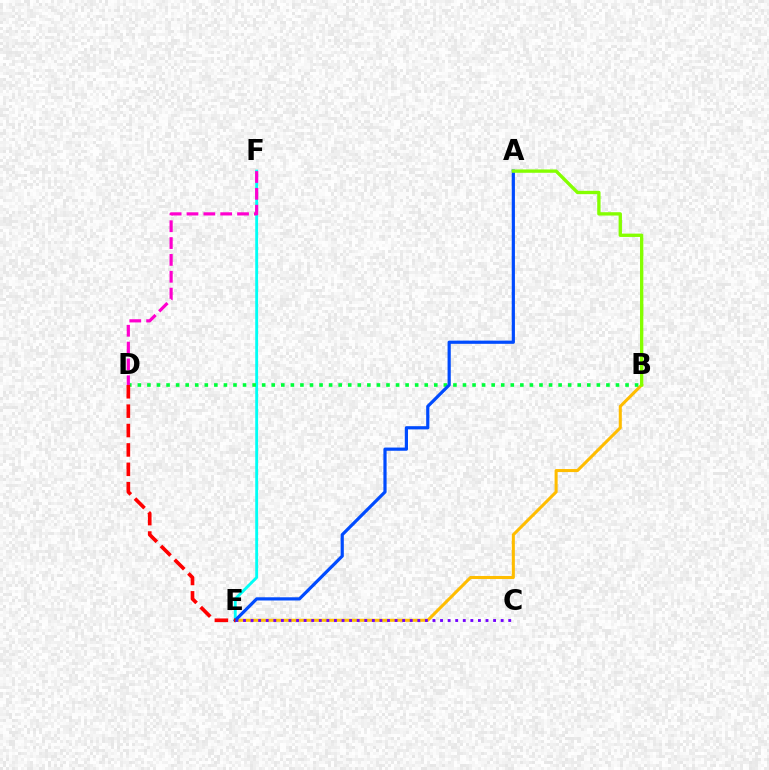{('B', 'E'): [{'color': '#ffbd00', 'line_style': 'solid', 'thickness': 2.2}], ('E', 'F'): [{'color': '#00fff6', 'line_style': 'solid', 'thickness': 2.06}], ('C', 'E'): [{'color': '#7200ff', 'line_style': 'dotted', 'thickness': 2.06}], ('B', 'D'): [{'color': '#00ff39', 'line_style': 'dotted', 'thickness': 2.6}], ('A', 'E'): [{'color': '#004bff', 'line_style': 'solid', 'thickness': 2.3}], ('D', 'F'): [{'color': '#ff00cf', 'line_style': 'dashed', 'thickness': 2.29}], ('D', 'E'): [{'color': '#ff0000', 'line_style': 'dashed', 'thickness': 2.63}], ('A', 'B'): [{'color': '#84ff00', 'line_style': 'solid', 'thickness': 2.4}]}